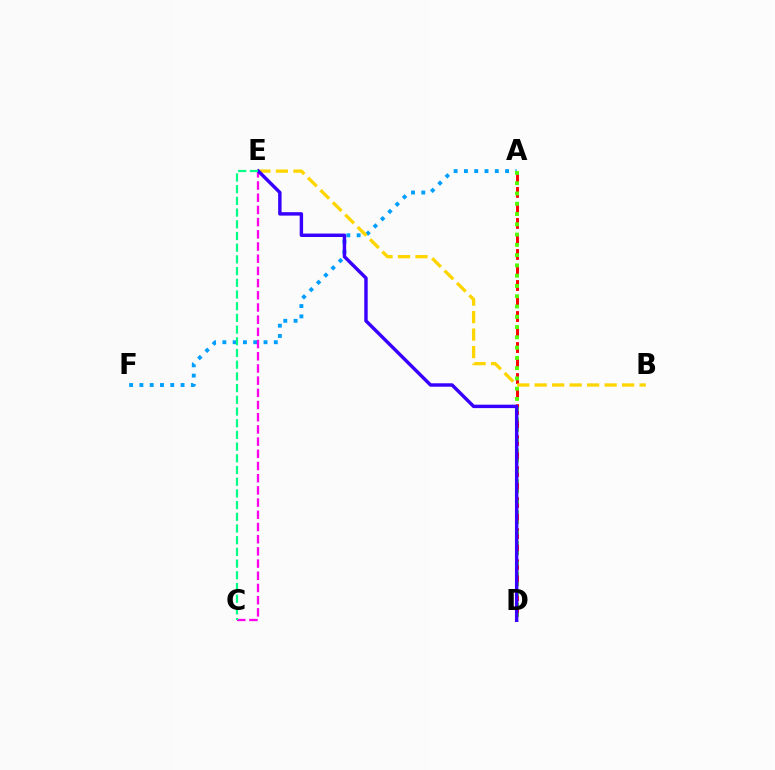{('A', 'D'): [{'color': '#ff0000', 'line_style': 'dashed', 'thickness': 2.11}, {'color': '#4fff00', 'line_style': 'dotted', 'thickness': 2.79}], ('A', 'F'): [{'color': '#009eff', 'line_style': 'dotted', 'thickness': 2.8}], ('B', 'E'): [{'color': '#ffd500', 'line_style': 'dashed', 'thickness': 2.38}], ('C', 'E'): [{'color': '#ff00ed', 'line_style': 'dashed', 'thickness': 1.66}, {'color': '#00ff86', 'line_style': 'dashed', 'thickness': 1.59}], ('D', 'E'): [{'color': '#3700ff', 'line_style': 'solid', 'thickness': 2.47}]}